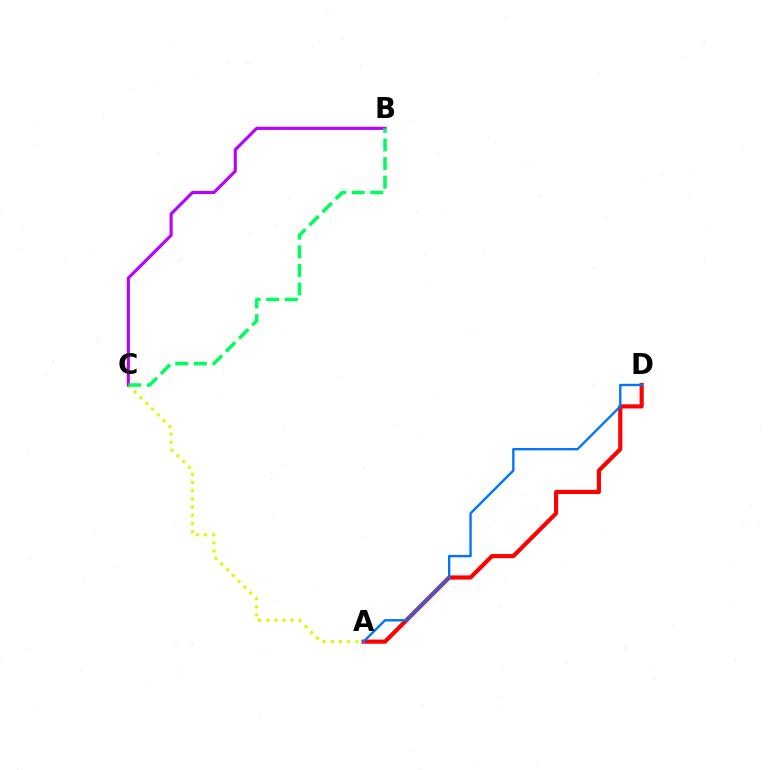{('A', 'D'): [{'color': '#ff0000', 'line_style': 'solid', 'thickness': 2.99}, {'color': '#0074ff', 'line_style': 'solid', 'thickness': 1.71}], ('A', 'C'): [{'color': '#d1ff00', 'line_style': 'dotted', 'thickness': 2.22}], ('B', 'C'): [{'color': '#b900ff', 'line_style': 'solid', 'thickness': 2.24}, {'color': '#00ff5c', 'line_style': 'dashed', 'thickness': 2.53}]}